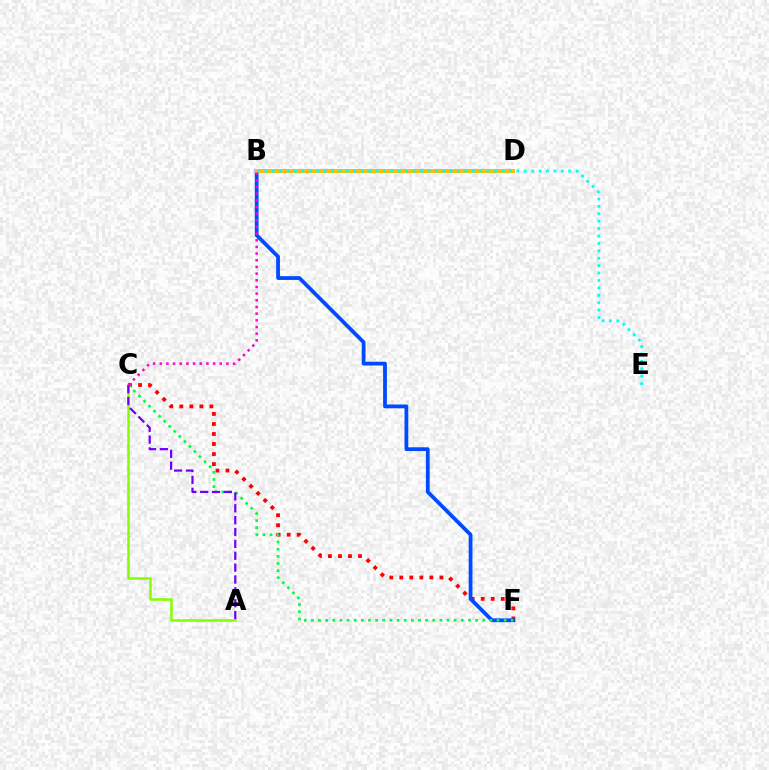{('C', 'F'): [{'color': '#ff0000', 'line_style': 'dotted', 'thickness': 2.72}, {'color': '#00ff39', 'line_style': 'dotted', 'thickness': 1.94}], ('A', 'C'): [{'color': '#84ff00', 'line_style': 'solid', 'thickness': 1.82}, {'color': '#7200ff', 'line_style': 'dashed', 'thickness': 1.61}], ('B', 'F'): [{'color': '#004bff', 'line_style': 'solid', 'thickness': 2.73}], ('B', 'D'): [{'color': '#ffbd00', 'line_style': 'solid', 'thickness': 2.9}], ('B', 'C'): [{'color': '#ff00cf', 'line_style': 'dotted', 'thickness': 1.81}], ('B', 'E'): [{'color': '#00fff6', 'line_style': 'dotted', 'thickness': 2.01}]}